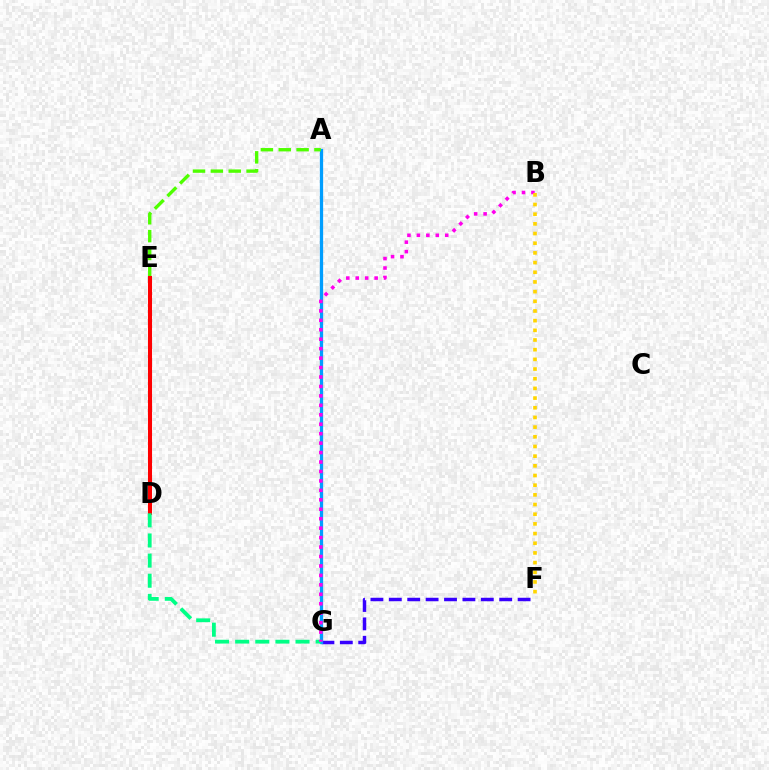{('F', 'G'): [{'color': '#3700ff', 'line_style': 'dashed', 'thickness': 2.5}], ('A', 'G'): [{'color': '#009eff', 'line_style': 'solid', 'thickness': 2.35}], ('A', 'E'): [{'color': '#4fff00', 'line_style': 'dashed', 'thickness': 2.43}], ('D', 'E'): [{'color': '#ff0000', 'line_style': 'solid', 'thickness': 2.92}], ('D', 'G'): [{'color': '#00ff86', 'line_style': 'dashed', 'thickness': 2.73}], ('B', 'G'): [{'color': '#ff00ed', 'line_style': 'dotted', 'thickness': 2.57}], ('B', 'F'): [{'color': '#ffd500', 'line_style': 'dotted', 'thickness': 2.63}]}